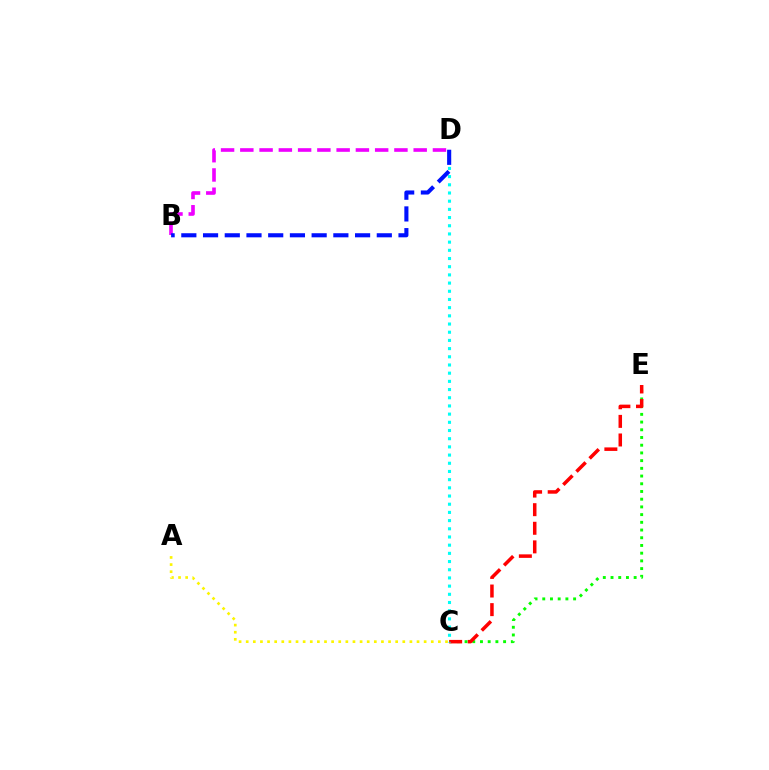{('C', 'E'): [{'color': '#08ff00', 'line_style': 'dotted', 'thickness': 2.1}, {'color': '#ff0000', 'line_style': 'dashed', 'thickness': 2.53}], ('B', 'D'): [{'color': '#ee00ff', 'line_style': 'dashed', 'thickness': 2.62}, {'color': '#0010ff', 'line_style': 'dashed', 'thickness': 2.95}], ('A', 'C'): [{'color': '#fcf500', 'line_style': 'dotted', 'thickness': 1.93}], ('C', 'D'): [{'color': '#00fff6', 'line_style': 'dotted', 'thickness': 2.23}]}